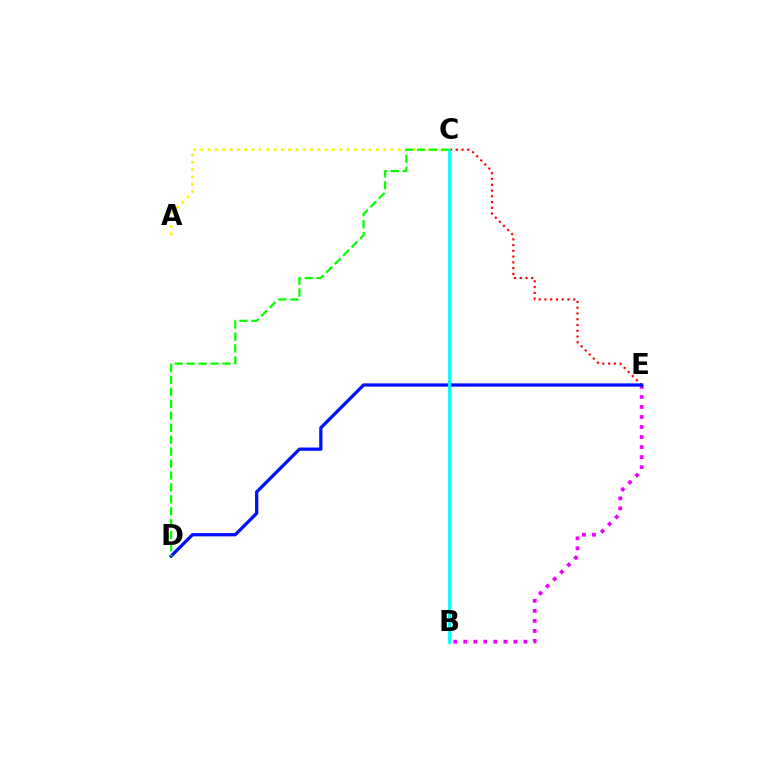{('A', 'C'): [{'color': '#fcf500', 'line_style': 'dotted', 'thickness': 1.99}], ('C', 'E'): [{'color': '#ff0000', 'line_style': 'dotted', 'thickness': 1.57}], ('B', 'E'): [{'color': '#ee00ff', 'line_style': 'dotted', 'thickness': 2.72}], ('D', 'E'): [{'color': '#0010ff', 'line_style': 'solid', 'thickness': 2.35}], ('B', 'C'): [{'color': '#00fff6', 'line_style': 'solid', 'thickness': 2.03}], ('C', 'D'): [{'color': '#08ff00', 'line_style': 'dashed', 'thickness': 1.62}]}